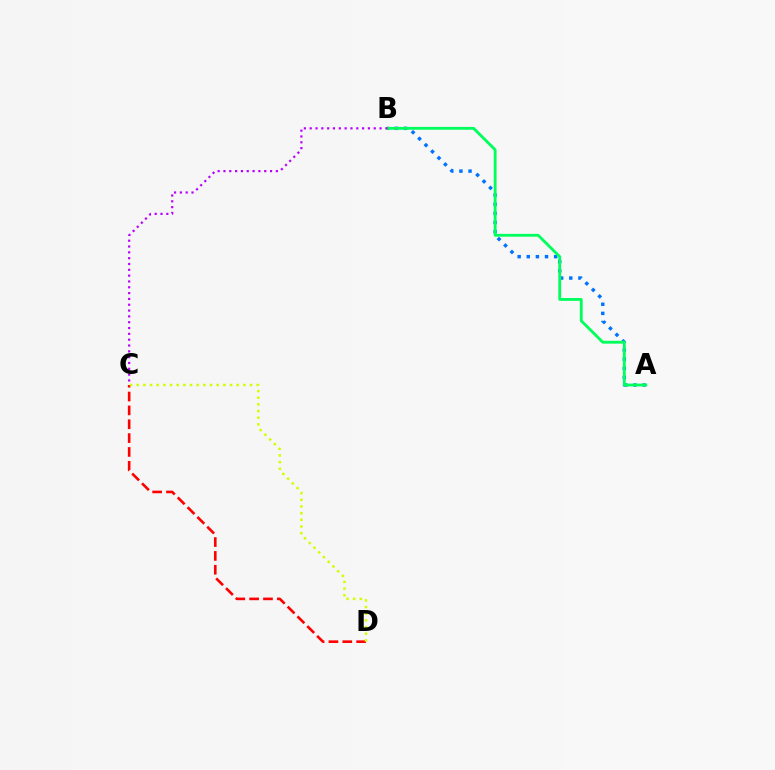{('C', 'D'): [{'color': '#ff0000', 'line_style': 'dashed', 'thickness': 1.88}, {'color': '#d1ff00', 'line_style': 'dotted', 'thickness': 1.81}], ('A', 'B'): [{'color': '#0074ff', 'line_style': 'dotted', 'thickness': 2.48}, {'color': '#00ff5c', 'line_style': 'solid', 'thickness': 2.04}], ('B', 'C'): [{'color': '#b900ff', 'line_style': 'dotted', 'thickness': 1.58}]}